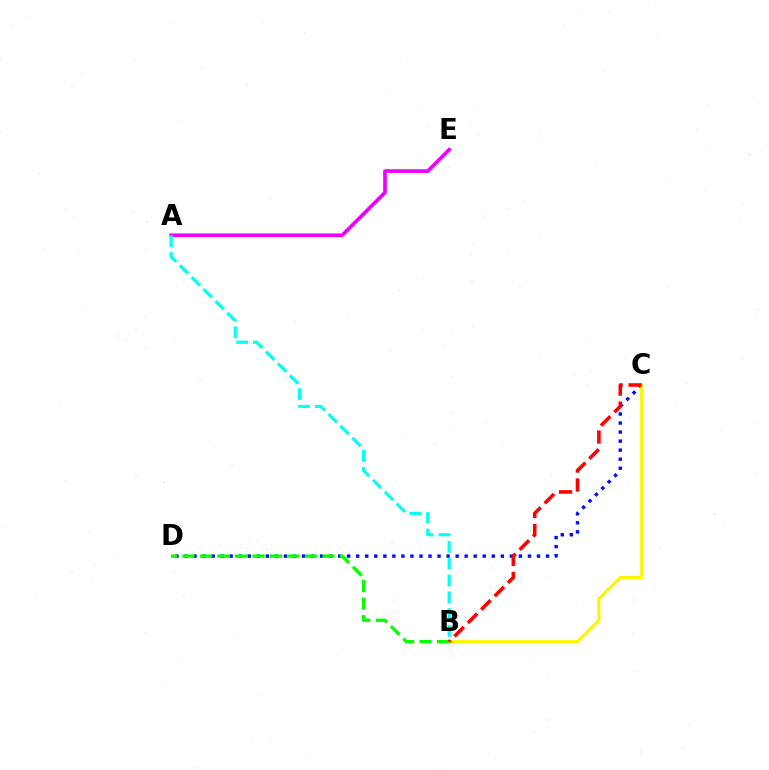{('C', 'D'): [{'color': '#0010ff', 'line_style': 'dotted', 'thickness': 2.46}], ('A', 'E'): [{'color': '#ee00ff', 'line_style': 'solid', 'thickness': 2.65}], ('B', 'C'): [{'color': '#fcf500', 'line_style': 'solid', 'thickness': 2.2}, {'color': '#ff0000', 'line_style': 'dashed', 'thickness': 2.57}], ('A', 'B'): [{'color': '#00fff6', 'line_style': 'dashed', 'thickness': 2.28}], ('B', 'D'): [{'color': '#08ff00', 'line_style': 'dashed', 'thickness': 2.38}]}